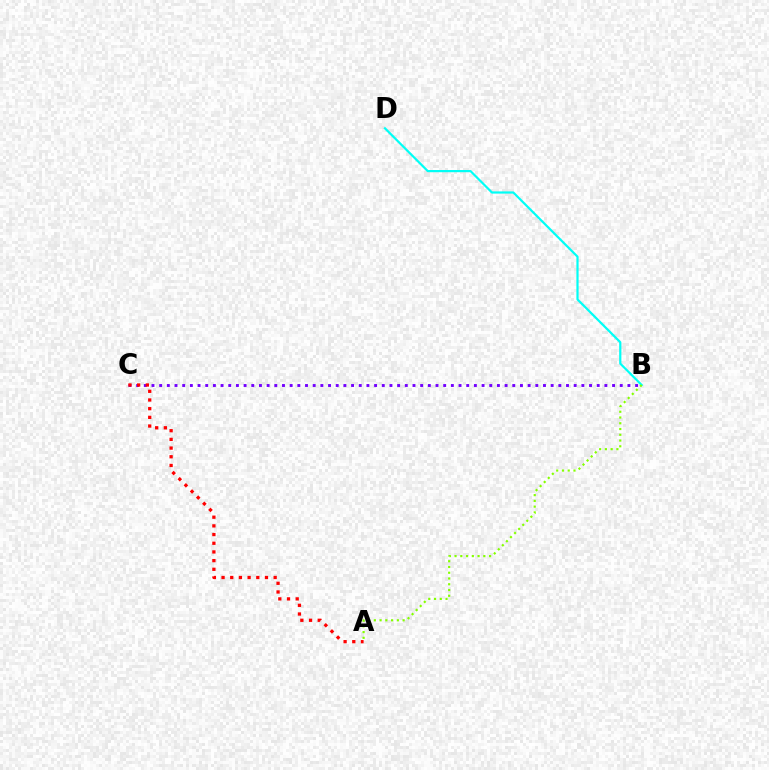{('B', 'C'): [{'color': '#7200ff', 'line_style': 'dotted', 'thickness': 2.09}], ('B', 'D'): [{'color': '#00fff6', 'line_style': 'solid', 'thickness': 1.58}], ('A', 'C'): [{'color': '#ff0000', 'line_style': 'dotted', 'thickness': 2.36}], ('A', 'B'): [{'color': '#84ff00', 'line_style': 'dotted', 'thickness': 1.56}]}